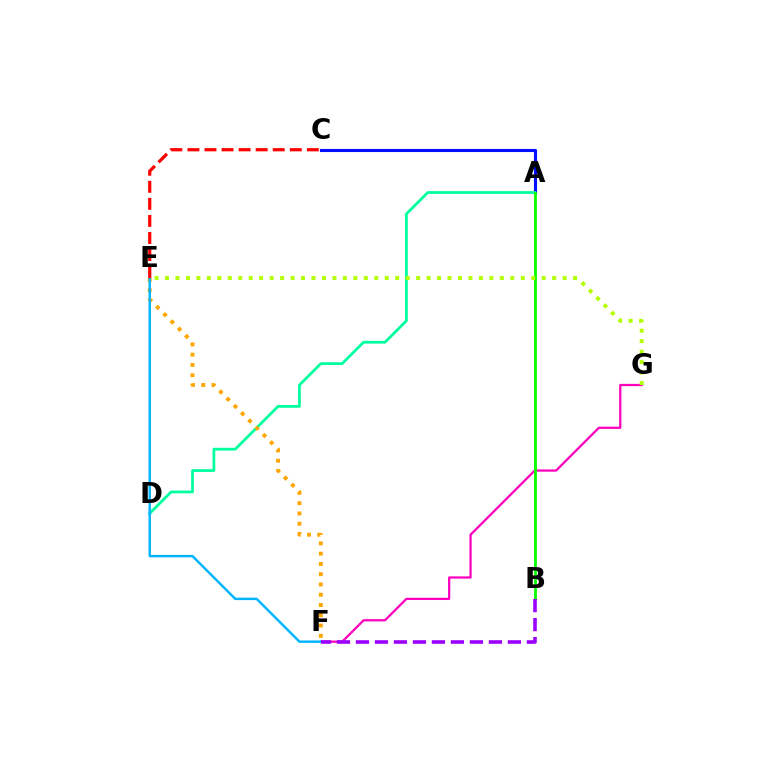{('A', 'C'): [{'color': '#0010ff', 'line_style': 'solid', 'thickness': 2.23}], ('F', 'G'): [{'color': '#ff00bd', 'line_style': 'solid', 'thickness': 1.62}], ('A', 'D'): [{'color': '#00ff9d', 'line_style': 'solid', 'thickness': 1.99}], ('A', 'B'): [{'color': '#08ff00', 'line_style': 'solid', 'thickness': 2.02}], ('E', 'F'): [{'color': '#ffa500', 'line_style': 'dotted', 'thickness': 2.79}, {'color': '#00b5ff', 'line_style': 'solid', 'thickness': 1.74}], ('E', 'G'): [{'color': '#b3ff00', 'line_style': 'dotted', 'thickness': 2.84}], ('B', 'F'): [{'color': '#9b00ff', 'line_style': 'dashed', 'thickness': 2.58}], ('C', 'E'): [{'color': '#ff0000', 'line_style': 'dashed', 'thickness': 2.32}]}